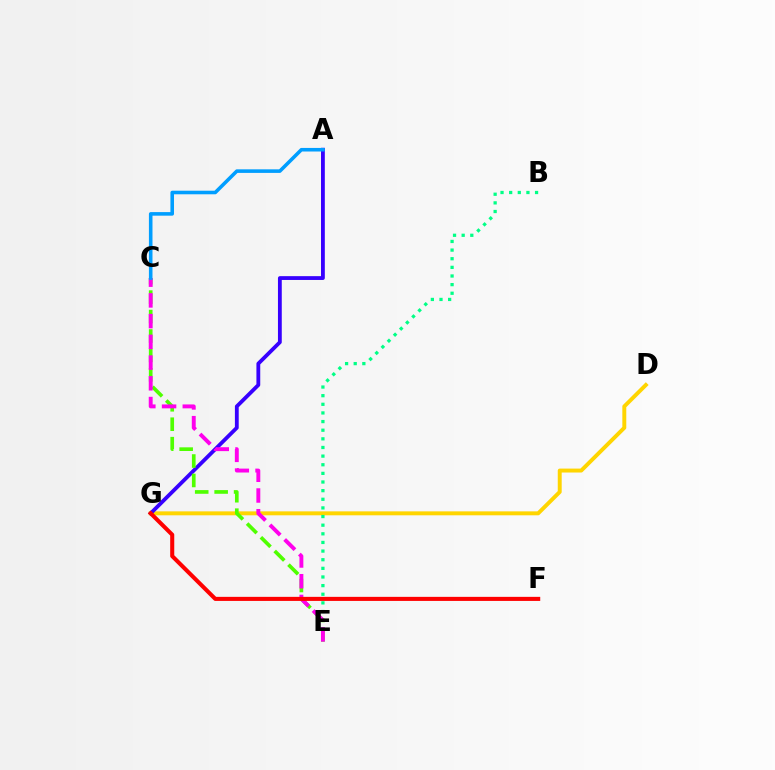{('D', 'G'): [{'color': '#ffd500', 'line_style': 'solid', 'thickness': 2.83}], ('B', 'E'): [{'color': '#00ff86', 'line_style': 'dotted', 'thickness': 2.35}], ('A', 'G'): [{'color': '#3700ff', 'line_style': 'solid', 'thickness': 2.75}], ('C', 'E'): [{'color': '#4fff00', 'line_style': 'dashed', 'thickness': 2.64}, {'color': '#ff00ed', 'line_style': 'dashed', 'thickness': 2.82}], ('A', 'C'): [{'color': '#009eff', 'line_style': 'solid', 'thickness': 2.57}], ('F', 'G'): [{'color': '#ff0000', 'line_style': 'solid', 'thickness': 2.93}]}